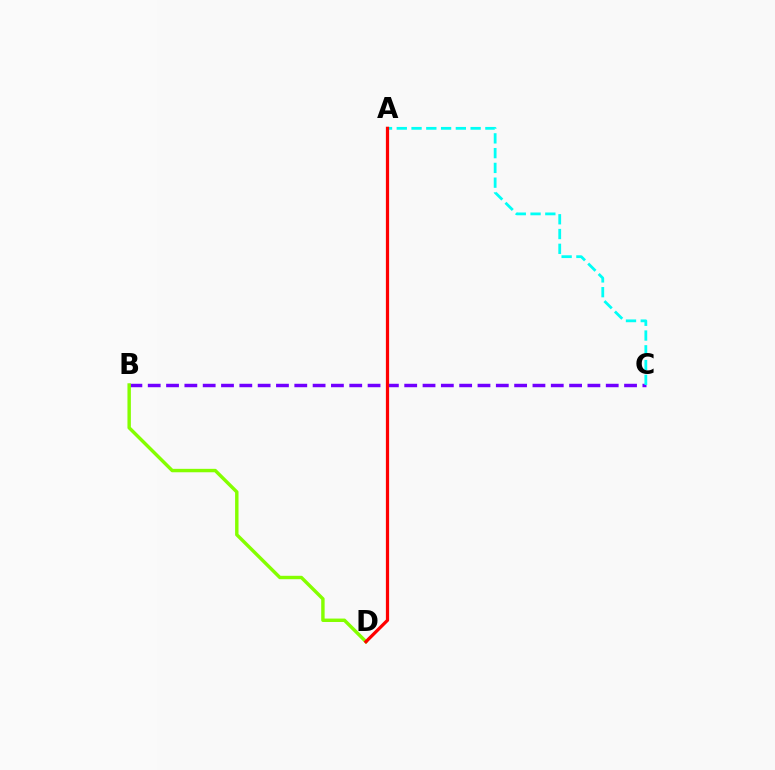{('B', 'C'): [{'color': '#7200ff', 'line_style': 'dashed', 'thickness': 2.49}], ('B', 'D'): [{'color': '#84ff00', 'line_style': 'solid', 'thickness': 2.46}], ('A', 'C'): [{'color': '#00fff6', 'line_style': 'dashed', 'thickness': 2.01}], ('A', 'D'): [{'color': '#ff0000', 'line_style': 'solid', 'thickness': 2.32}]}